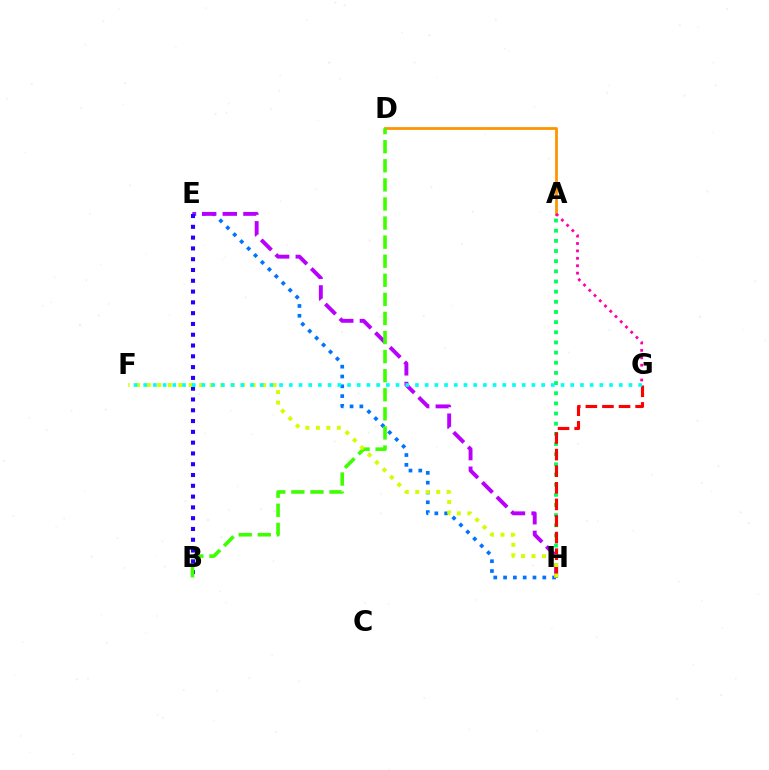{('E', 'H'): [{'color': '#0074ff', 'line_style': 'dotted', 'thickness': 2.66}, {'color': '#b900ff', 'line_style': 'dashed', 'thickness': 2.8}], ('A', 'H'): [{'color': '#00ff5c', 'line_style': 'dotted', 'thickness': 2.76}], ('A', 'D'): [{'color': '#ff9400', 'line_style': 'solid', 'thickness': 1.99}], ('A', 'G'): [{'color': '#ff00ac', 'line_style': 'dotted', 'thickness': 2.01}], ('G', 'H'): [{'color': '#ff0000', 'line_style': 'dashed', 'thickness': 2.25}], ('B', 'E'): [{'color': '#2500ff', 'line_style': 'dotted', 'thickness': 2.93}], ('B', 'D'): [{'color': '#3dff00', 'line_style': 'dashed', 'thickness': 2.59}], ('F', 'H'): [{'color': '#d1ff00', 'line_style': 'dotted', 'thickness': 2.85}], ('F', 'G'): [{'color': '#00fff6', 'line_style': 'dotted', 'thickness': 2.64}]}